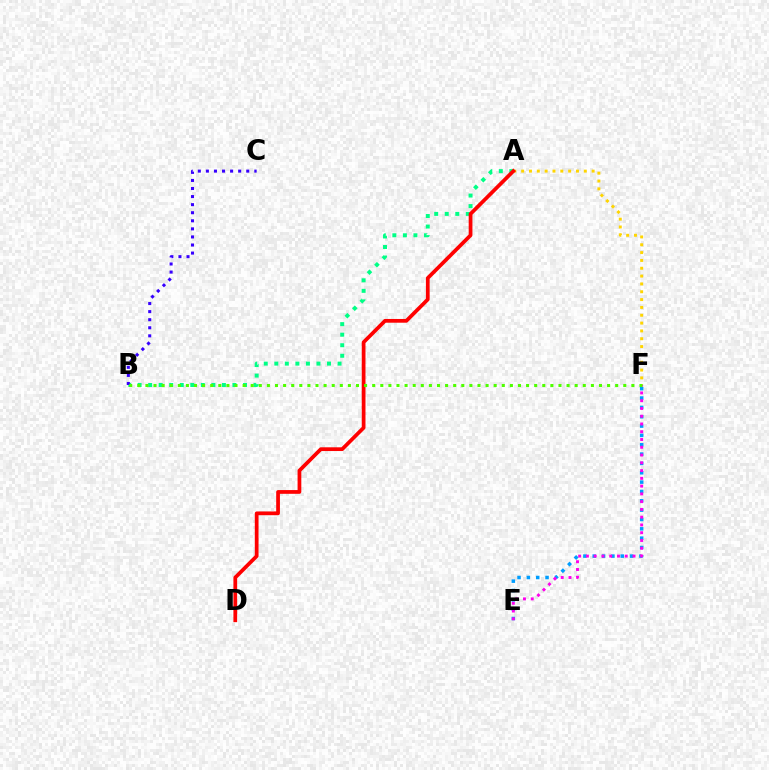{('A', 'B'): [{'color': '#00ff86', 'line_style': 'dotted', 'thickness': 2.86}], ('A', 'F'): [{'color': '#ffd500', 'line_style': 'dotted', 'thickness': 2.13}], ('A', 'D'): [{'color': '#ff0000', 'line_style': 'solid', 'thickness': 2.69}], ('E', 'F'): [{'color': '#009eff', 'line_style': 'dotted', 'thickness': 2.54}, {'color': '#ff00ed', 'line_style': 'dotted', 'thickness': 2.11}], ('B', 'C'): [{'color': '#3700ff', 'line_style': 'dotted', 'thickness': 2.19}], ('B', 'F'): [{'color': '#4fff00', 'line_style': 'dotted', 'thickness': 2.2}]}